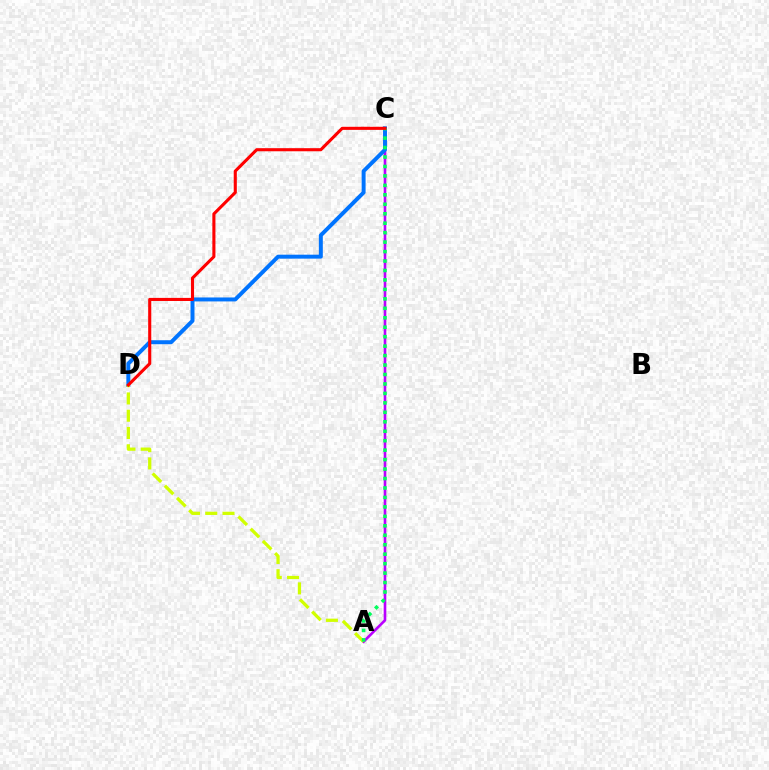{('A', 'C'): [{'color': '#b900ff', 'line_style': 'solid', 'thickness': 1.89}, {'color': '#00ff5c', 'line_style': 'dotted', 'thickness': 2.57}], ('C', 'D'): [{'color': '#0074ff', 'line_style': 'solid', 'thickness': 2.85}, {'color': '#ff0000', 'line_style': 'solid', 'thickness': 2.23}], ('A', 'D'): [{'color': '#d1ff00', 'line_style': 'dashed', 'thickness': 2.35}]}